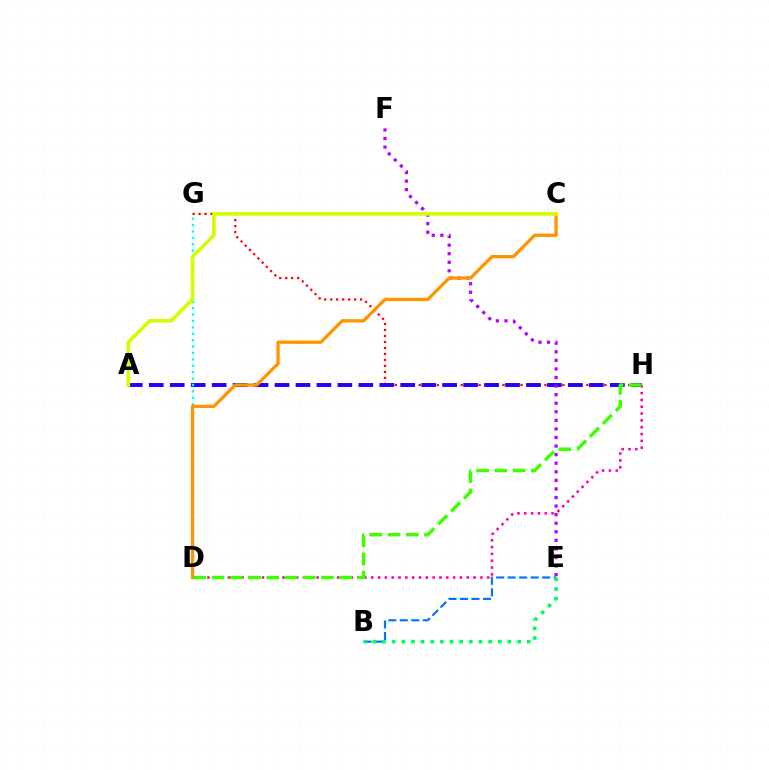{('G', 'H'): [{'color': '#ff0000', 'line_style': 'dotted', 'thickness': 1.63}], ('A', 'H'): [{'color': '#2500ff', 'line_style': 'dashed', 'thickness': 2.85}], ('D', 'G'): [{'color': '#00fff6', 'line_style': 'dotted', 'thickness': 1.74}], ('B', 'E'): [{'color': '#0074ff', 'line_style': 'dashed', 'thickness': 1.56}, {'color': '#00ff5c', 'line_style': 'dotted', 'thickness': 2.62}], ('E', 'F'): [{'color': '#b900ff', 'line_style': 'dotted', 'thickness': 2.33}], ('C', 'D'): [{'color': '#ff9400', 'line_style': 'solid', 'thickness': 2.37}], ('D', 'H'): [{'color': '#ff00ac', 'line_style': 'dotted', 'thickness': 1.85}, {'color': '#3dff00', 'line_style': 'dashed', 'thickness': 2.48}], ('A', 'C'): [{'color': '#d1ff00', 'line_style': 'solid', 'thickness': 2.63}]}